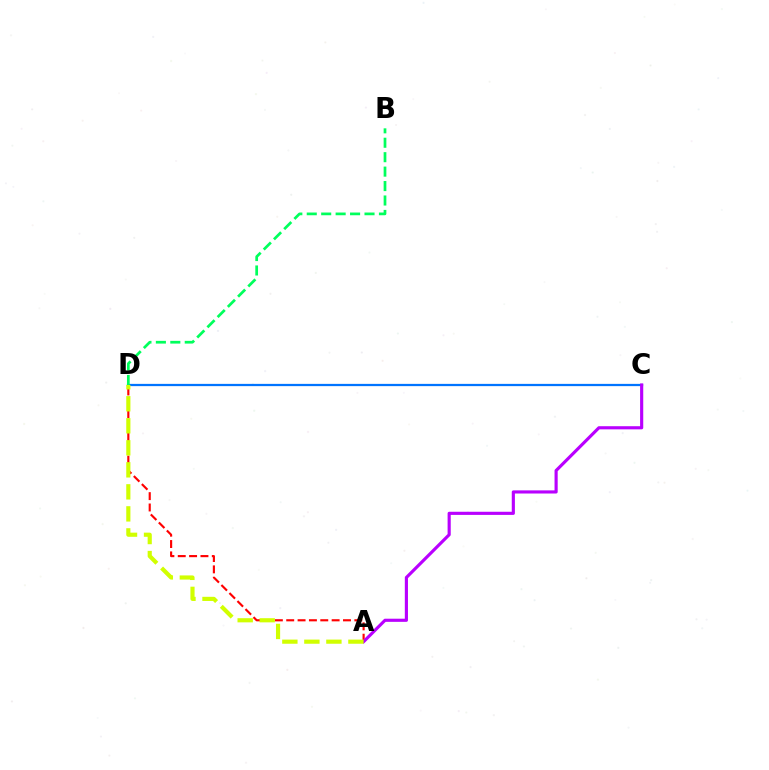{('A', 'D'): [{'color': '#ff0000', 'line_style': 'dashed', 'thickness': 1.54}, {'color': '#d1ff00', 'line_style': 'dashed', 'thickness': 2.99}], ('C', 'D'): [{'color': '#0074ff', 'line_style': 'solid', 'thickness': 1.62}], ('A', 'C'): [{'color': '#b900ff', 'line_style': 'solid', 'thickness': 2.26}], ('B', 'D'): [{'color': '#00ff5c', 'line_style': 'dashed', 'thickness': 1.96}]}